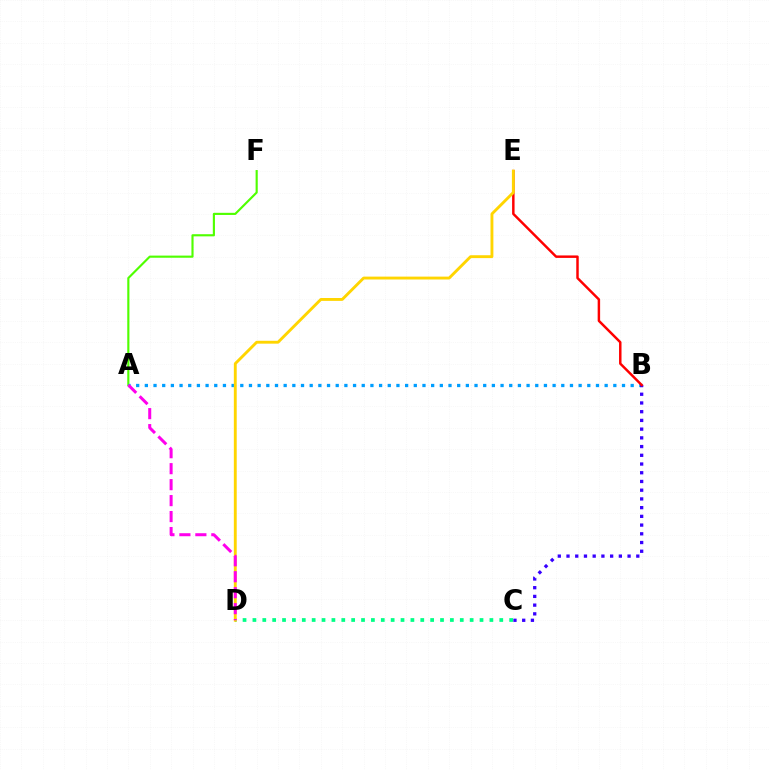{('A', 'F'): [{'color': '#4fff00', 'line_style': 'solid', 'thickness': 1.54}], ('A', 'B'): [{'color': '#009eff', 'line_style': 'dotted', 'thickness': 2.36}], ('B', 'C'): [{'color': '#3700ff', 'line_style': 'dotted', 'thickness': 2.37}], ('B', 'E'): [{'color': '#ff0000', 'line_style': 'solid', 'thickness': 1.78}], ('C', 'D'): [{'color': '#00ff86', 'line_style': 'dotted', 'thickness': 2.68}], ('D', 'E'): [{'color': '#ffd500', 'line_style': 'solid', 'thickness': 2.07}], ('A', 'D'): [{'color': '#ff00ed', 'line_style': 'dashed', 'thickness': 2.17}]}